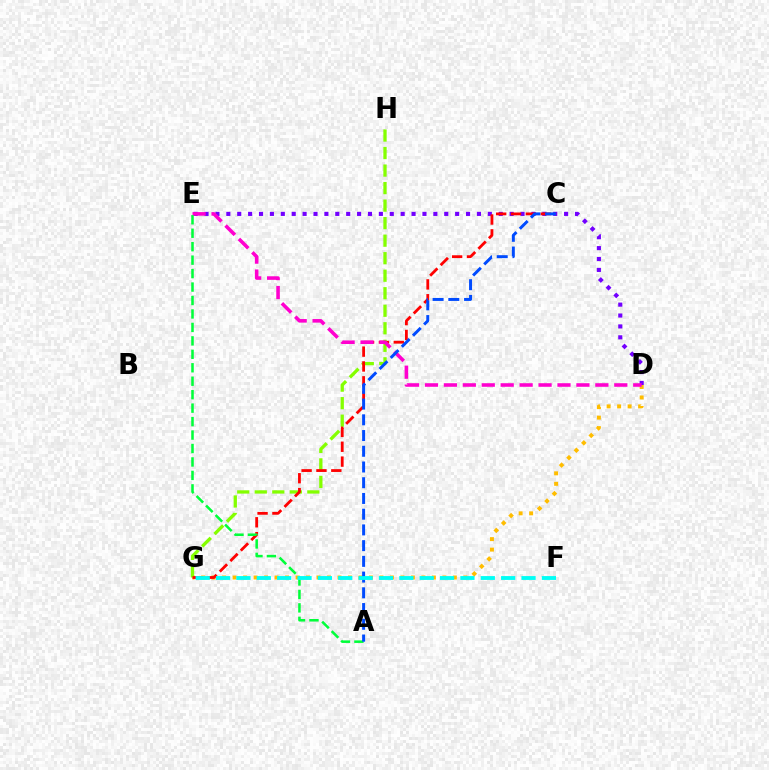{('D', 'E'): [{'color': '#7200ff', 'line_style': 'dotted', 'thickness': 2.96}, {'color': '#ff00cf', 'line_style': 'dashed', 'thickness': 2.57}], ('D', 'G'): [{'color': '#ffbd00', 'line_style': 'dotted', 'thickness': 2.85}], ('G', 'H'): [{'color': '#84ff00', 'line_style': 'dashed', 'thickness': 2.38}], ('C', 'G'): [{'color': '#ff0000', 'line_style': 'dashed', 'thickness': 2.02}], ('A', 'E'): [{'color': '#00ff39', 'line_style': 'dashed', 'thickness': 1.83}], ('A', 'C'): [{'color': '#004bff', 'line_style': 'dashed', 'thickness': 2.14}], ('F', 'G'): [{'color': '#00fff6', 'line_style': 'dashed', 'thickness': 2.77}]}